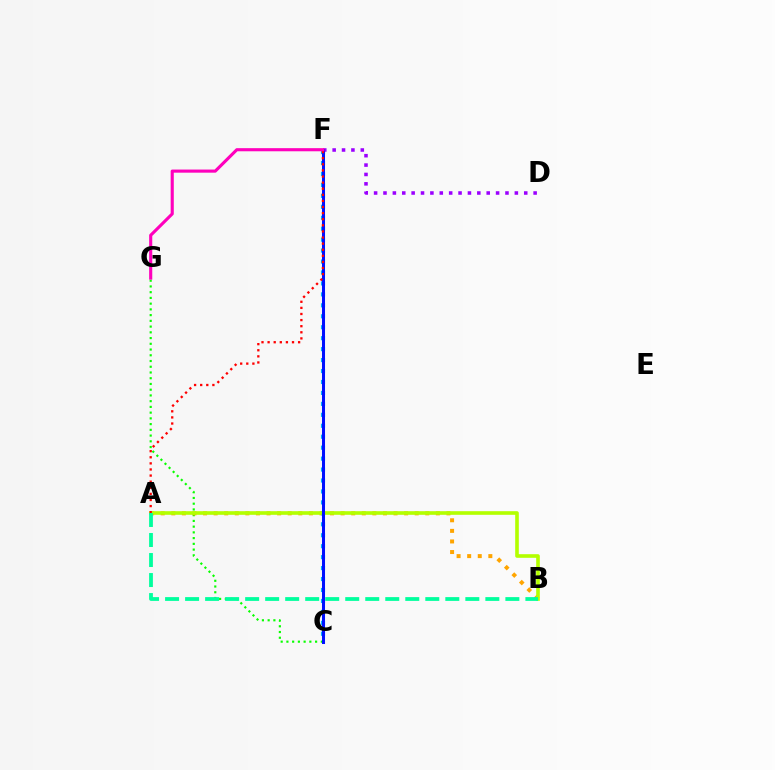{('C', 'G'): [{'color': '#08ff00', 'line_style': 'dotted', 'thickness': 1.56}], ('A', 'B'): [{'color': '#ffa500', 'line_style': 'dotted', 'thickness': 2.88}, {'color': '#b3ff00', 'line_style': 'solid', 'thickness': 2.61}, {'color': '#00ff9d', 'line_style': 'dashed', 'thickness': 2.72}], ('D', 'F'): [{'color': '#9b00ff', 'line_style': 'dotted', 'thickness': 2.55}], ('C', 'F'): [{'color': '#00b5ff', 'line_style': 'dotted', 'thickness': 2.97}, {'color': '#0010ff', 'line_style': 'solid', 'thickness': 2.18}], ('A', 'F'): [{'color': '#ff0000', 'line_style': 'dotted', 'thickness': 1.66}], ('F', 'G'): [{'color': '#ff00bd', 'line_style': 'solid', 'thickness': 2.24}]}